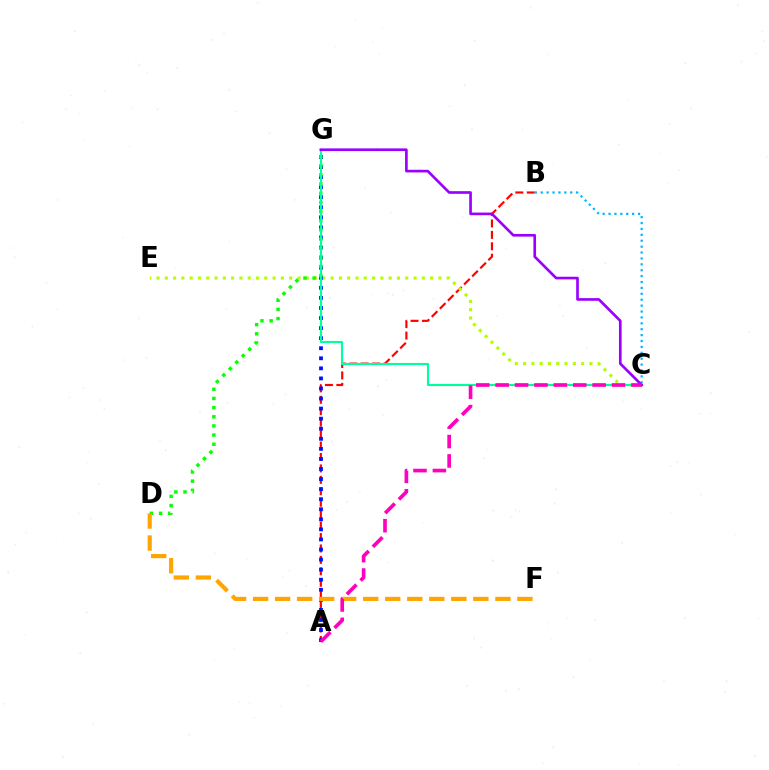{('A', 'B'): [{'color': '#ff0000', 'line_style': 'dashed', 'thickness': 1.55}], ('B', 'C'): [{'color': '#00b5ff', 'line_style': 'dotted', 'thickness': 1.6}], ('C', 'E'): [{'color': '#b3ff00', 'line_style': 'dotted', 'thickness': 2.25}], ('A', 'G'): [{'color': '#0010ff', 'line_style': 'dotted', 'thickness': 2.73}], ('D', 'G'): [{'color': '#08ff00', 'line_style': 'dotted', 'thickness': 2.49}], ('C', 'G'): [{'color': '#00ff9d', 'line_style': 'solid', 'thickness': 1.53}, {'color': '#9b00ff', 'line_style': 'solid', 'thickness': 1.92}], ('D', 'F'): [{'color': '#ffa500', 'line_style': 'dashed', 'thickness': 2.99}], ('A', 'C'): [{'color': '#ff00bd', 'line_style': 'dashed', 'thickness': 2.64}]}